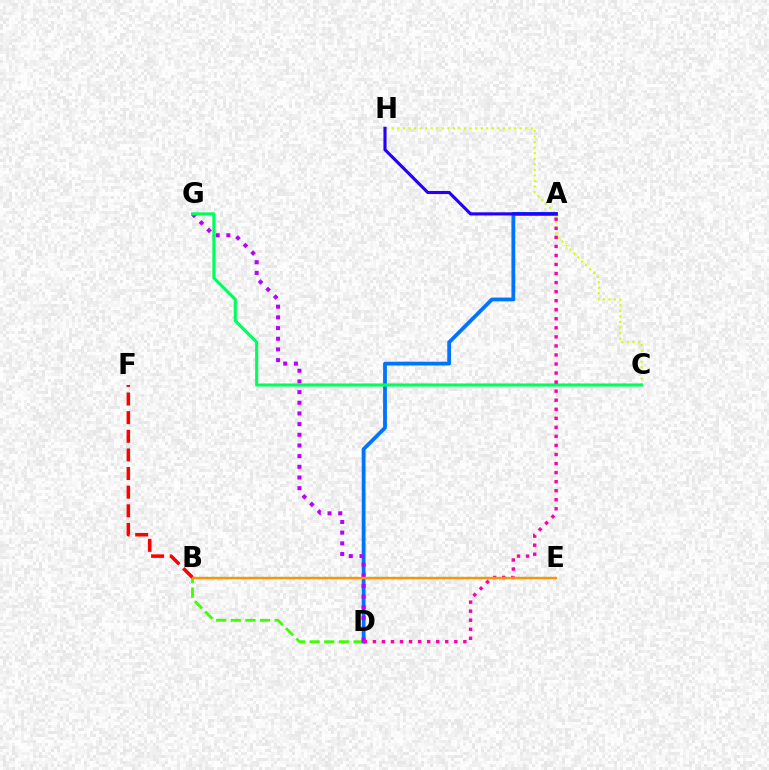{('C', 'H'): [{'color': '#d1ff00', 'line_style': 'dotted', 'thickness': 1.51}], ('B', 'D'): [{'color': '#3dff00', 'line_style': 'dashed', 'thickness': 1.99}], ('A', 'D'): [{'color': '#0074ff', 'line_style': 'solid', 'thickness': 2.73}, {'color': '#ff00ac', 'line_style': 'dotted', 'thickness': 2.46}], ('B', 'E'): [{'color': '#00fff6', 'line_style': 'dotted', 'thickness': 1.7}, {'color': '#ff9400', 'line_style': 'solid', 'thickness': 1.69}], ('D', 'G'): [{'color': '#b900ff', 'line_style': 'dotted', 'thickness': 2.9}], ('A', 'H'): [{'color': '#2500ff', 'line_style': 'solid', 'thickness': 2.26}], ('C', 'G'): [{'color': '#00ff5c', 'line_style': 'solid', 'thickness': 2.23}], ('B', 'F'): [{'color': '#ff0000', 'line_style': 'dashed', 'thickness': 2.53}]}